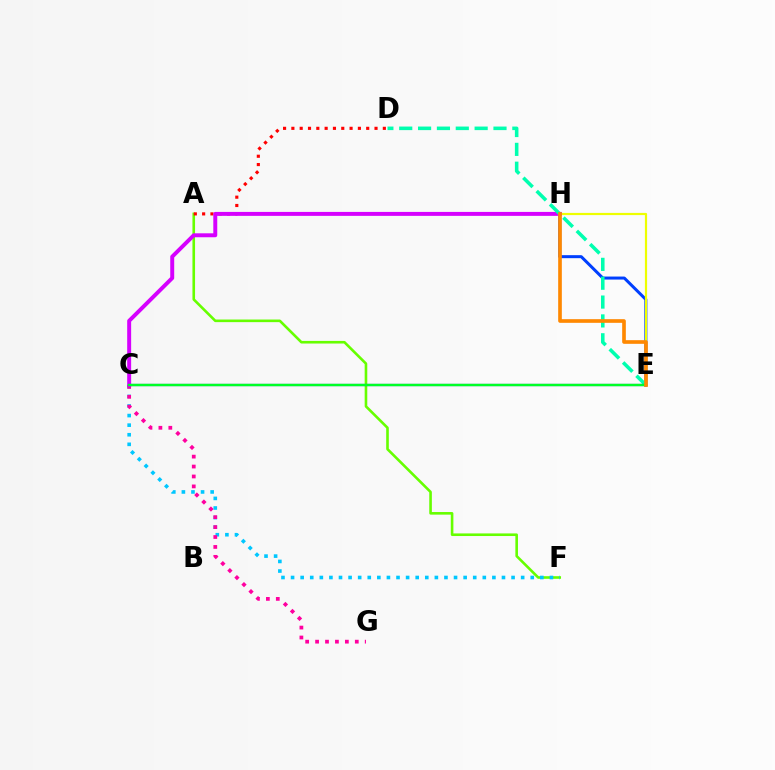{('A', 'F'): [{'color': '#66ff00', 'line_style': 'solid', 'thickness': 1.88}], ('E', 'H'): [{'color': '#003fff', 'line_style': 'solid', 'thickness': 2.17}, {'color': '#eeff00', 'line_style': 'solid', 'thickness': 1.58}, {'color': '#ff8800', 'line_style': 'solid', 'thickness': 2.63}], ('C', 'F'): [{'color': '#00c7ff', 'line_style': 'dotted', 'thickness': 2.6}], ('C', 'G'): [{'color': '#ff00a0', 'line_style': 'dotted', 'thickness': 2.7}], ('A', 'D'): [{'color': '#ff0000', 'line_style': 'dotted', 'thickness': 2.26}], ('C', 'H'): [{'color': '#d600ff', 'line_style': 'solid', 'thickness': 2.84}], ('D', 'E'): [{'color': '#00ffaf', 'line_style': 'dashed', 'thickness': 2.56}], ('C', 'E'): [{'color': '#4f00ff', 'line_style': 'solid', 'thickness': 1.56}, {'color': '#00ff27', 'line_style': 'solid', 'thickness': 1.75}]}